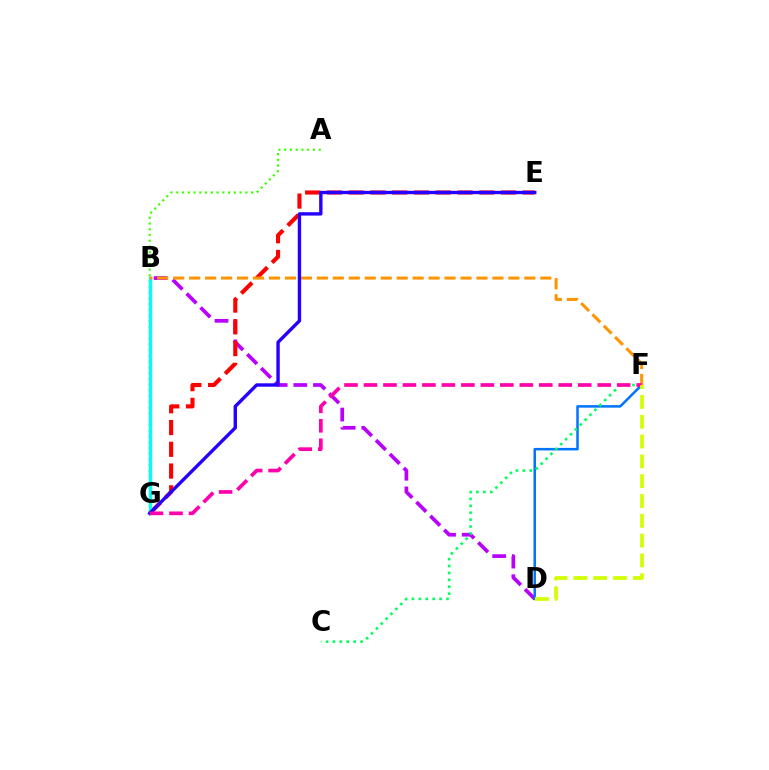{('B', 'D'): [{'color': '#b900ff', 'line_style': 'dashed', 'thickness': 2.67}], ('D', 'F'): [{'color': '#0074ff', 'line_style': 'solid', 'thickness': 1.81}, {'color': '#d1ff00', 'line_style': 'dashed', 'thickness': 2.69}], ('C', 'F'): [{'color': '#00ff5c', 'line_style': 'dotted', 'thickness': 1.88}], ('E', 'G'): [{'color': '#ff0000', 'line_style': 'dashed', 'thickness': 2.96}, {'color': '#2500ff', 'line_style': 'solid', 'thickness': 2.43}], ('A', 'G'): [{'color': '#3dff00', 'line_style': 'dotted', 'thickness': 1.56}], ('B', 'G'): [{'color': '#00fff6', 'line_style': 'solid', 'thickness': 2.39}], ('B', 'F'): [{'color': '#ff9400', 'line_style': 'dashed', 'thickness': 2.17}], ('F', 'G'): [{'color': '#ff00ac', 'line_style': 'dashed', 'thickness': 2.65}]}